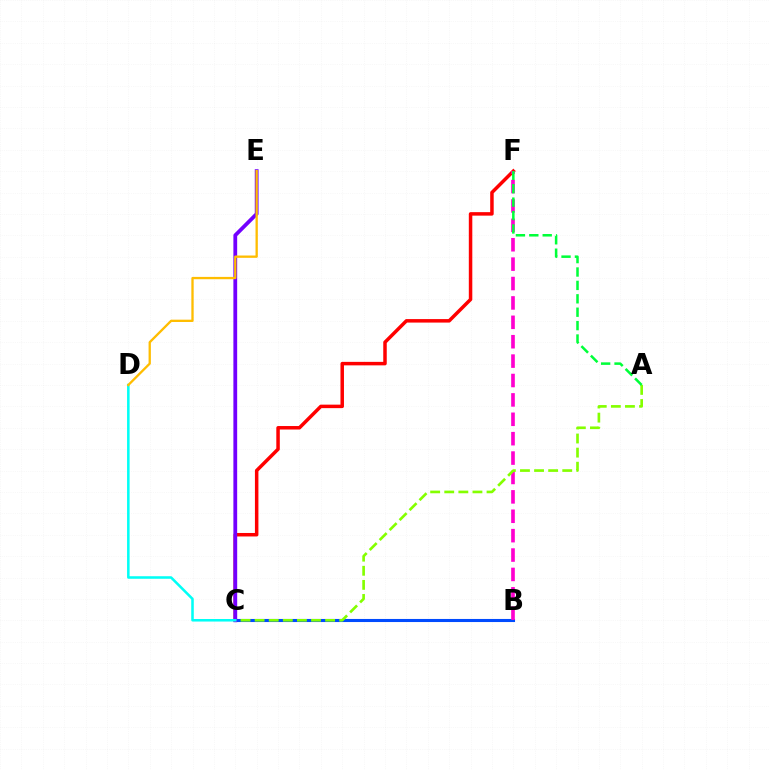{('B', 'C'): [{'color': '#004bff', 'line_style': 'solid', 'thickness': 2.21}], ('C', 'F'): [{'color': '#ff0000', 'line_style': 'solid', 'thickness': 2.51}], ('B', 'F'): [{'color': '#ff00cf', 'line_style': 'dashed', 'thickness': 2.63}], ('A', 'C'): [{'color': '#84ff00', 'line_style': 'dashed', 'thickness': 1.91}], ('A', 'F'): [{'color': '#00ff39', 'line_style': 'dashed', 'thickness': 1.82}], ('C', 'E'): [{'color': '#7200ff', 'line_style': 'solid', 'thickness': 2.72}], ('C', 'D'): [{'color': '#00fff6', 'line_style': 'solid', 'thickness': 1.83}], ('D', 'E'): [{'color': '#ffbd00', 'line_style': 'solid', 'thickness': 1.67}]}